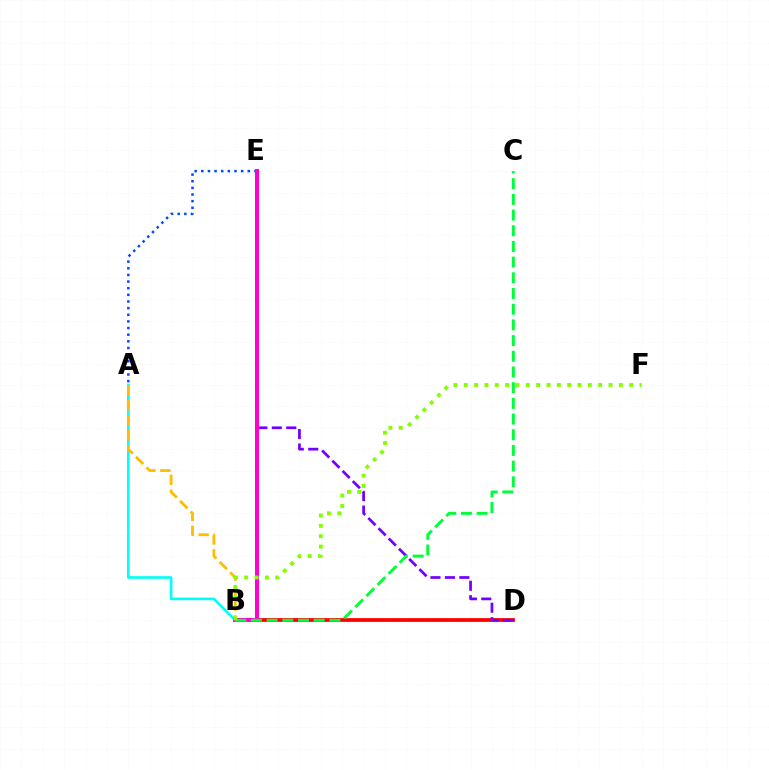{('A', 'B'): [{'color': '#00fff6', 'line_style': 'solid', 'thickness': 1.9}, {'color': '#ffbd00', 'line_style': 'dashed', 'thickness': 2.03}], ('B', 'D'): [{'color': '#ff0000', 'line_style': 'solid', 'thickness': 2.71}], ('D', 'E'): [{'color': '#7200ff', 'line_style': 'dashed', 'thickness': 1.96}], ('A', 'E'): [{'color': '#004bff', 'line_style': 'dotted', 'thickness': 1.8}], ('B', 'E'): [{'color': '#ff00cf', 'line_style': 'solid', 'thickness': 2.9}], ('B', 'C'): [{'color': '#00ff39', 'line_style': 'dashed', 'thickness': 2.13}], ('B', 'F'): [{'color': '#84ff00', 'line_style': 'dotted', 'thickness': 2.81}]}